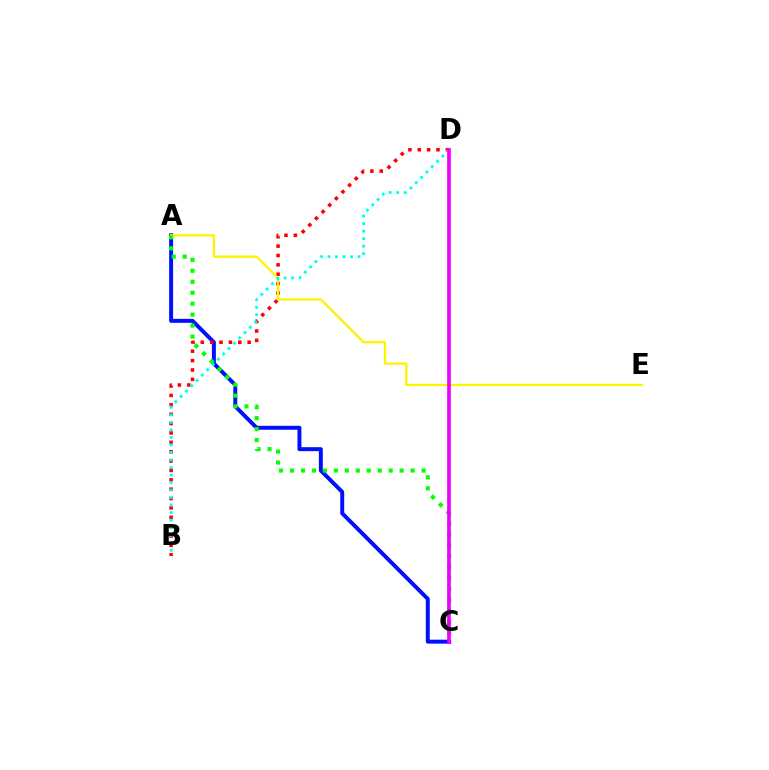{('A', 'C'): [{'color': '#0010ff', 'line_style': 'solid', 'thickness': 2.85}, {'color': '#08ff00', 'line_style': 'dotted', 'thickness': 2.98}], ('B', 'D'): [{'color': '#ff0000', 'line_style': 'dotted', 'thickness': 2.55}, {'color': '#00fff6', 'line_style': 'dotted', 'thickness': 2.04}], ('A', 'E'): [{'color': '#fcf500', 'line_style': 'solid', 'thickness': 1.66}], ('C', 'D'): [{'color': '#ee00ff', 'line_style': 'solid', 'thickness': 2.65}]}